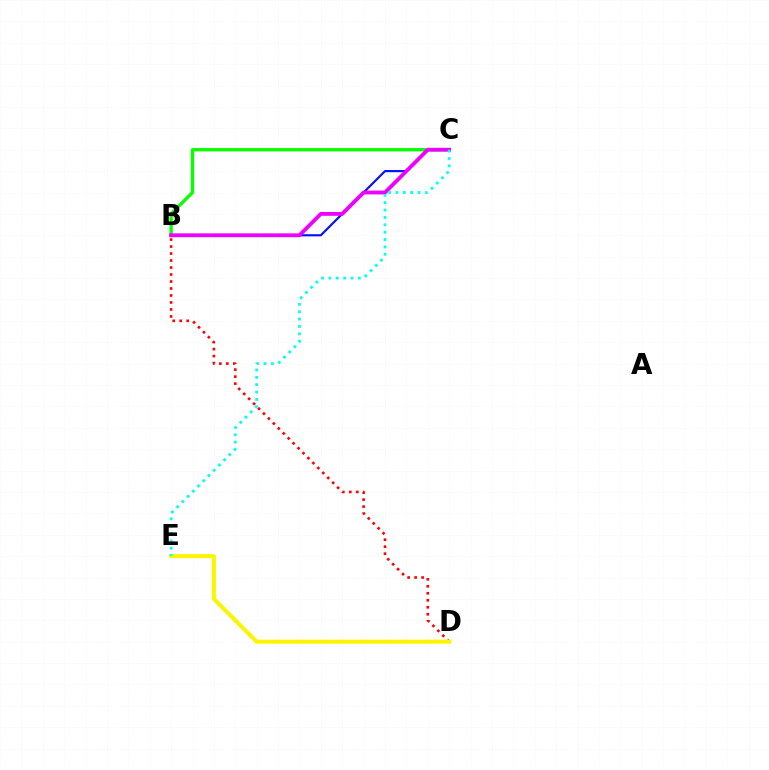{('B', 'C'): [{'color': '#0010ff', 'line_style': 'solid', 'thickness': 1.54}, {'color': '#08ff00', 'line_style': 'solid', 'thickness': 2.39}, {'color': '#ee00ff', 'line_style': 'solid', 'thickness': 2.76}], ('B', 'D'): [{'color': '#ff0000', 'line_style': 'dotted', 'thickness': 1.9}], ('D', 'E'): [{'color': '#fcf500', 'line_style': 'solid', 'thickness': 2.88}], ('C', 'E'): [{'color': '#00fff6', 'line_style': 'dotted', 'thickness': 2.0}]}